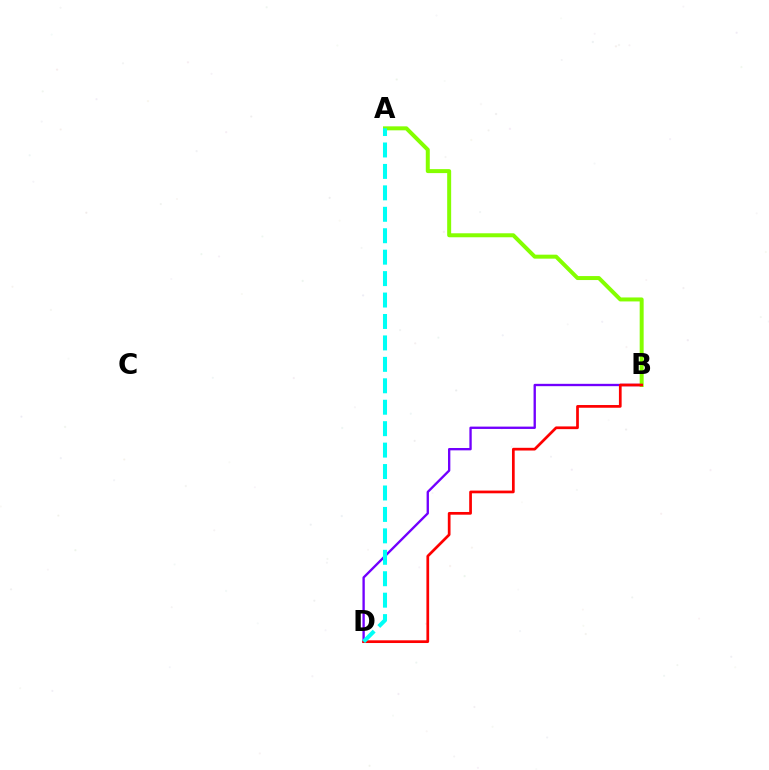{('B', 'D'): [{'color': '#7200ff', 'line_style': 'solid', 'thickness': 1.69}, {'color': '#ff0000', 'line_style': 'solid', 'thickness': 1.96}], ('A', 'B'): [{'color': '#84ff00', 'line_style': 'solid', 'thickness': 2.87}], ('A', 'D'): [{'color': '#00fff6', 'line_style': 'dashed', 'thickness': 2.91}]}